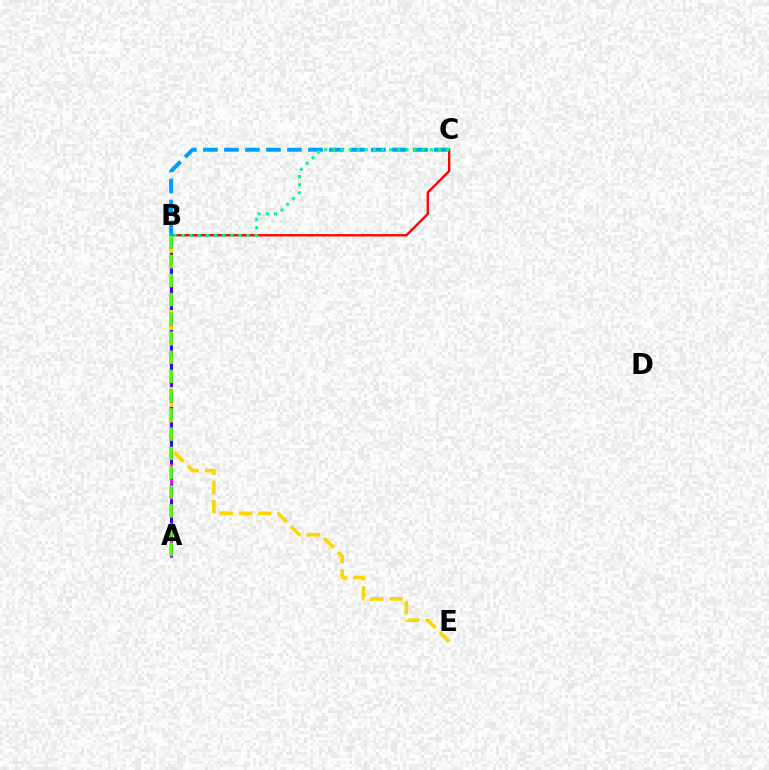{('A', 'B'): [{'color': '#ff00ed', 'line_style': 'solid', 'thickness': 1.97}, {'color': '#3700ff', 'line_style': 'dashed', 'thickness': 2.09}, {'color': '#4fff00', 'line_style': 'dashed', 'thickness': 2.61}], ('B', 'E'): [{'color': '#ffd500', 'line_style': 'dashed', 'thickness': 2.61}], ('B', 'C'): [{'color': '#ff0000', 'line_style': 'solid', 'thickness': 1.67}, {'color': '#009eff', 'line_style': 'dashed', 'thickness': 2.85}, {'color': '#00ff86', 'line_style': 'dotted', 'thickness': 2.21}]}